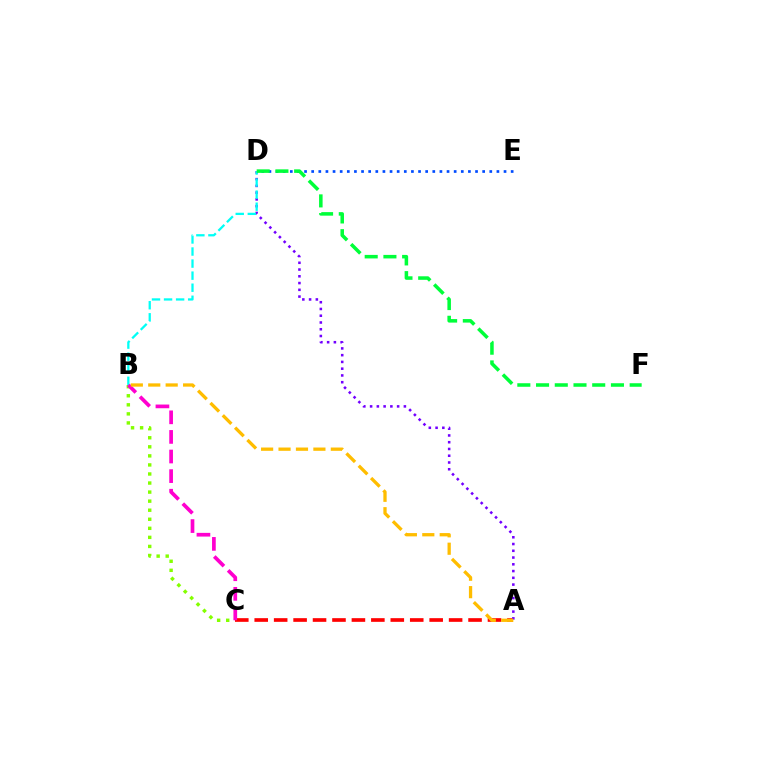{('B', 'C'): [{'color': '#84ff00', 'line_style': 'dotted', 'thickness': 2.46}, {'color': '#ff00cf', 'line_style': 'dashed', 'thickness': 2.66}], ('A', 'C'): [{'color': '#ff0000', 'line_style': 'dashed', 'thickness': 2.64}], ('D', 'E'): [{'color': '#004bff', 'line_style': 'dotted', 'thickness': 1.94}], ('A', 'D'): [{'color': '#7200ff', 'line_style': 'dotted', 'thickness': 1.84}], ('B', 'D'): [{'color': '#00fff6', 'line_style': 'dashed', 'thickness': 1.64}], ('D', 'F'): [{'color': '#00ff39', 'line_style': 'dashed', 'thickness': 2.54}], ('A', 'B'): [{'color': '#ffbd00', 'line_style': 'dashed', 'thickness': 2.37}]}